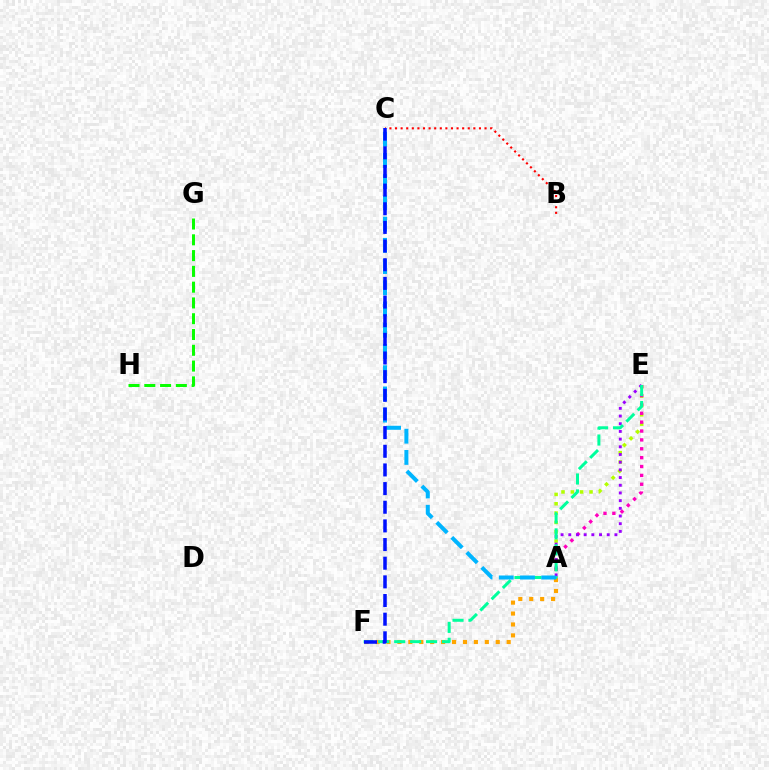{('A', 'E'): [{'color': '#b3ff00', 'line_style': 'dotted', 'thickness': 2.54}, {'color': '#ff00bd', 'line_style': 'dotted', 'thickness': 2.41}, {'color': '#9b00ff', 'line_style': 'dotted', 'thickness': 2.09}], ('G', 'H'): [{'color': '#08ff00', 'line_style': 'dashed', 'thickness': 2.14}], ('A', 'F'): [{'color': '#ffa500', 'line_style': 'dotted', 'thickness': 2.97}], ('B', 'C'): [{'color': '#ff0000', 'line_style': 'dotted', 'thickness': 1.52}], ('E', 'F'): [{'color': '#00ff9d', 'line_style': 'dashed', 'thickness': 2.17}], ('A', 'C'): [{'color': '#00b5ff', 'line_style': 'dashed', 'thickness': 2.88}], ('C', 'F'): [{'color': '#0010ff', 'line_style': 'dashed', 'thickness': 2.53}]}